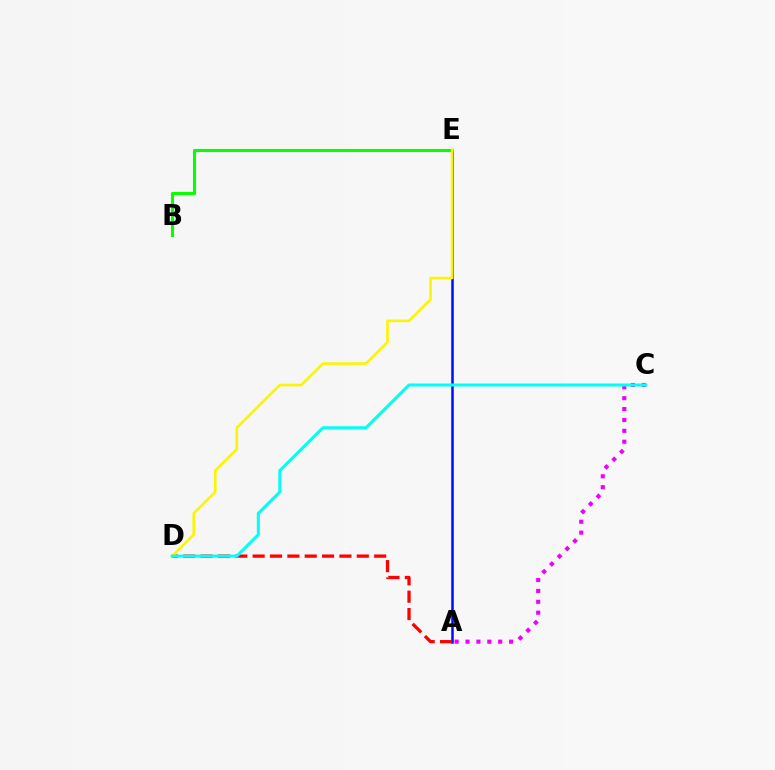{('A', 'E'): [{'color': '#0010ff', 'line_style': 'solid', 'thickness': 1.82}], ('A', 'D'): [{'color': '#ff0000', 'line_style': 'dashed', 'thickness': 2.36}], ('B', 'E'): [{'color': '#08ff00', 'line_style': 'solid', 'thickness': 2.21}], ('D', 'E'): [{'color': '#fcf500', 'line_style': 'solid', 'thickness': 1.87}], ('A', 'C'): [{'color': '#ee00ff', 'line_style': 'dotted', 'thickness': 2.96}], ('C', 'D'): [{'color': '#00fff6', 'line_style': 'solid', 'thickness': 2.18}]}